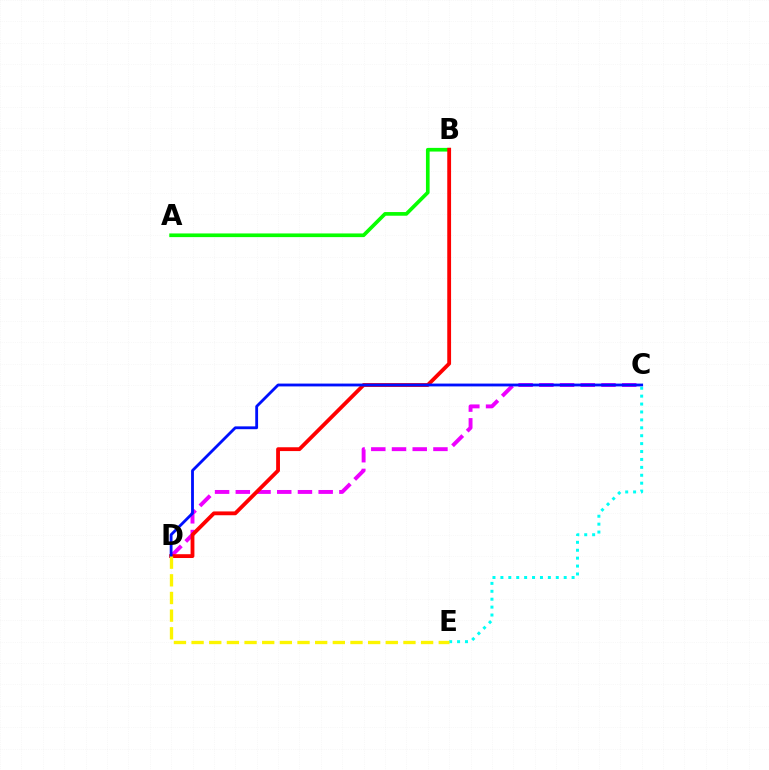{('C', 'D'): [{'color': '#ee00ff', 'line_style': 'dashed', 'thickness': 2.81}, {'color': '#0010ff', 'line_style': 'solid', 'thickness': 2.03}], ('A', 'B'): [{'color': '#08ff00', 'line_style': 'solid', 'thickness': 2.64}], ('B', 'D'): [{'color': '#ff0000', 'line_style': 'solid', 'thickness': 2.75}], ('C', 'E'): [{'color': '#00fff6', 'line_style': 'dotted', 'thickness': 2.15}], ('D', 'E'): [{'color': '#fcf500', 'line_style': 'dashed', 'thickness': 2.4}]}